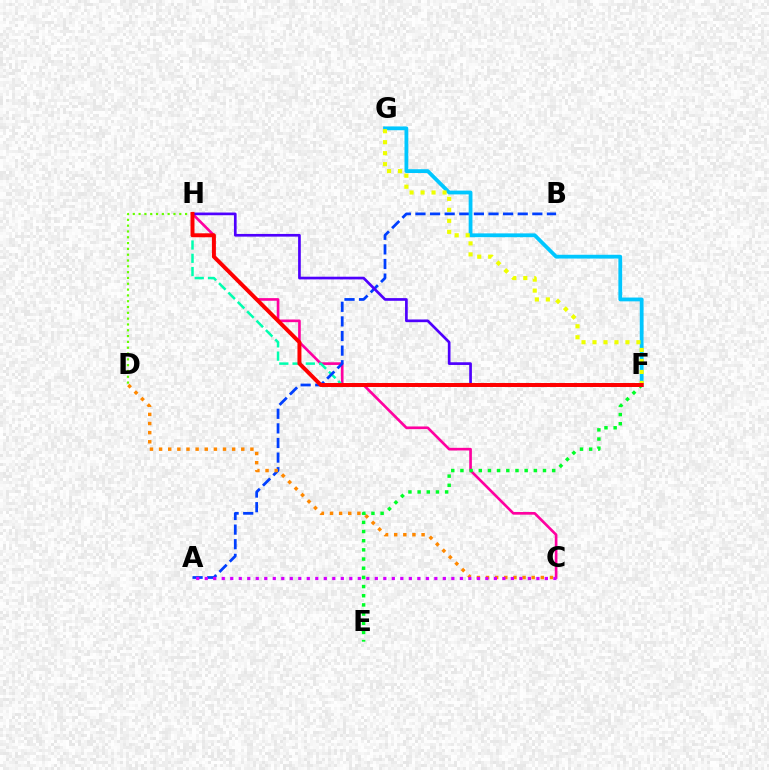{('C', 'H'): [{'color': '#ff00a0', 'line_style': 'solid', 'thickness': 1.91}], ('F', 'H'): [{'color': '#00ffaf', 'line_style': 'dashed', 'thickness': 1.8}, {'color': '#4f00ff', 'line_style': 'solid', 'thickness': 1.94}, {'color': '#ff0000', 'line_style': 'solid', 'thickness': 2.86}], ('E', 'F'): [{'color': '#00ff27', 'line_style': 'dotted', 'thickness': 2.49}], ('A', 'B'): [{'color': '#003fff', 'line_style': 'dashed', 'thickness': 1.98}], ('F', 'G'): [{'color': '#00c7ff', 'line_style': 'solid', 'thickness': 2.73}, {'color': '#eeff00', 'line_style': 'dotted', 'thickness': 2.98}], ('C', 'D'): [{'color': '#ff8800', 'line_style': 'dotted', 'thickness': 2.48}], ('A', 'C'): [{'color': '#d600ff', 'line_style': 'dotted', 'thickness': 2.31}], ('D', 'H'): [{'color': '#66ff00', 'line_style': 'dotted', 'thickness': 1.58}]}